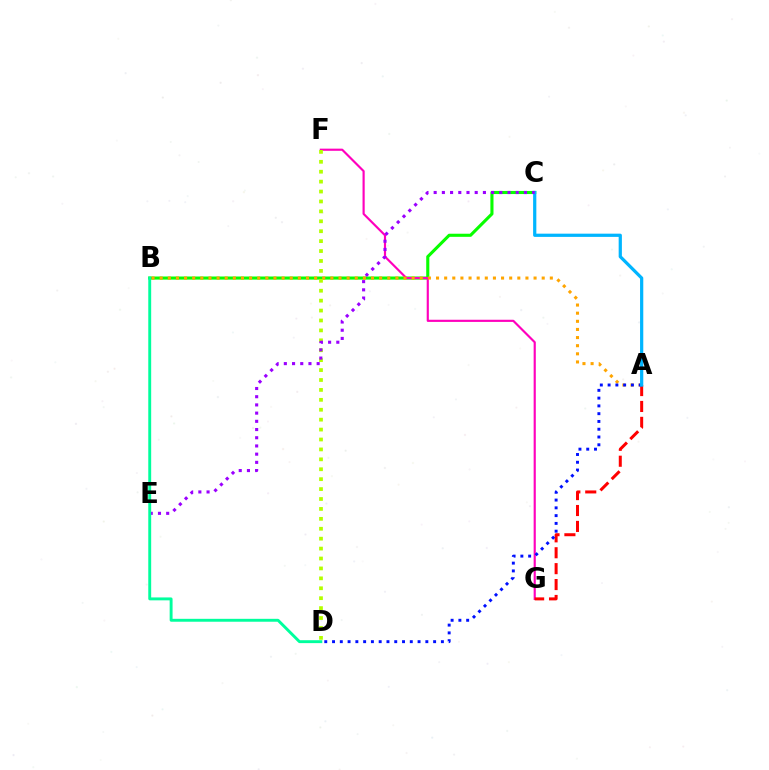{('B', 'C'): [{'color': '#08ff00', 'line_style': 'solid', 'thickness': 2.23}], ('F', 'G'): [{'color': '#ff00bd', 'line_style': 'solid', 'thickness': 1.55}], ('A', 'B'): [{'color': '#ffa500', 'line_style': 'dotted', 'thickness': 2.21}], ('A', 'G'): [{'color': '#ff0000', 'line_style': 'dashed', 'thickness': 2.16}], ('D', 'F'): [{'color': '#b3ff00', 'line_style': 'dotted', 'thickness': 2.69}], ('A', 'D'): [{'color': '#0010ff', 'line_style': 'dotted', 'thickness': 2.11}], ('A', 'C'): [{'color': '#00b5ff', 'line_style': 'solid', 'thickness': 2.32}], ('C', 'E'): [{'color': '#9b00ff', 'line_style': 'dotted', 'thickness': 2.23}], ('B', 'D'): [{'color': '#00ff9d', 'line_style': 'solid', 'thickness': 2.09}]}